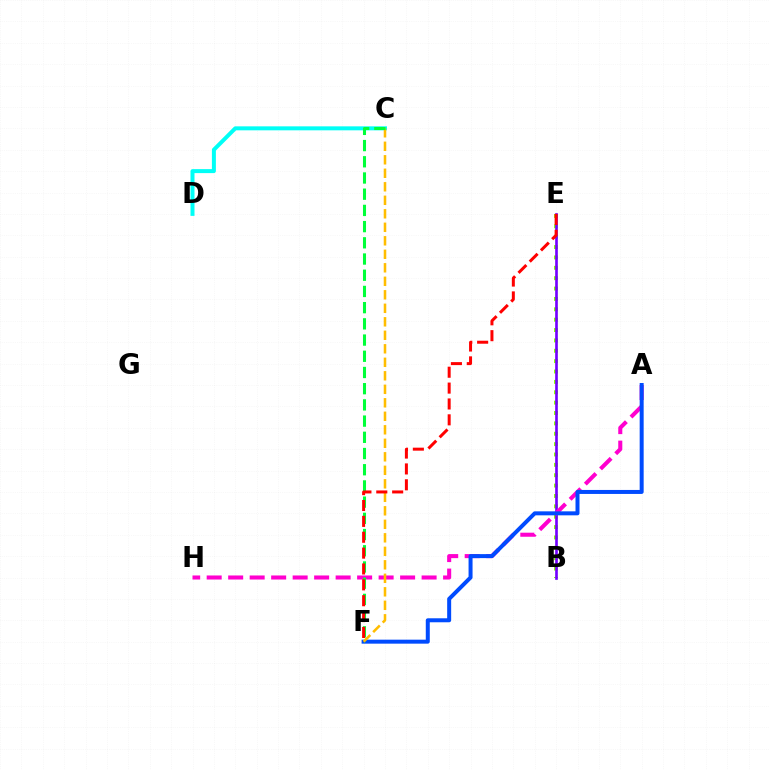{('B', 'E'): [{'color': '#84ff00', 'line_style': 'dotted', 'thickness': 2.82}, {'color': '#7200ff', 'line_style': 'solid', 'thickness': 1.91}], ('A', 'H'): [{'color': '#ff00cf', 'line_style': 'dashed', 'thickness': 2.92}], ('C', 'D'): [{'color': '#00fff6', 'line_style': 'solid', 'thickness': 2.87}], ('A', 'F'): [{'color': '#004bff', 'line_style': 'solid', 'thickness': 2.87}], ('C', 'F'): [{'color': '#ffbd00', 'line_style': 'dashed', 'thickness': 1.83}, {'color': '#00ff39', 'line_style': 'dashed', 'thickness': 2.2}], ('E', 'F'): [{'color': '#ff0000', 'line_style': 'dashed', 'thickness': 2.16}]}